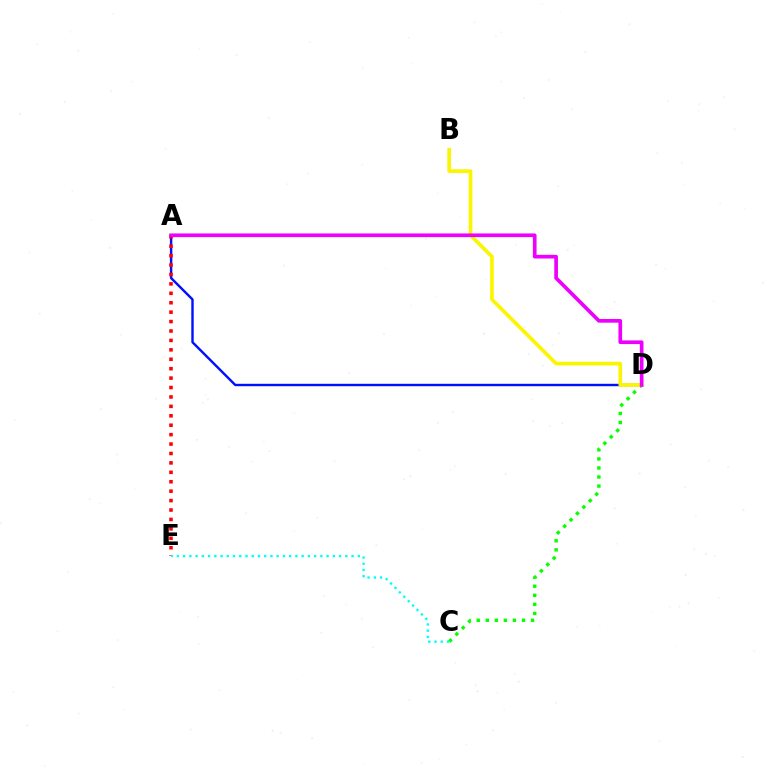{('A', 'D'): [{'color': '#0010ff', 'line_style': 'solid', 'thickness': 1.73}, {'color': '#ee00ff', 'line_style': 'solid', 'thickness': 2.64}], ('C', 'D'): [{'color': '#08ff00', 'line_style': 'dotted', 'thickness': 2.46}], ('A', 'E'): [{'color': '#ff0000', 'line_style': 'dotted', 'thickness': 2.56}], ('B', 'D'): [{'color': '#fcf500', 'line_style': 'solid', 'thickness': 2.65}], ('C', 'E'): [{'color': '#00fff6', 'line_style': 'dotted', 'thickness': 1.69}]}